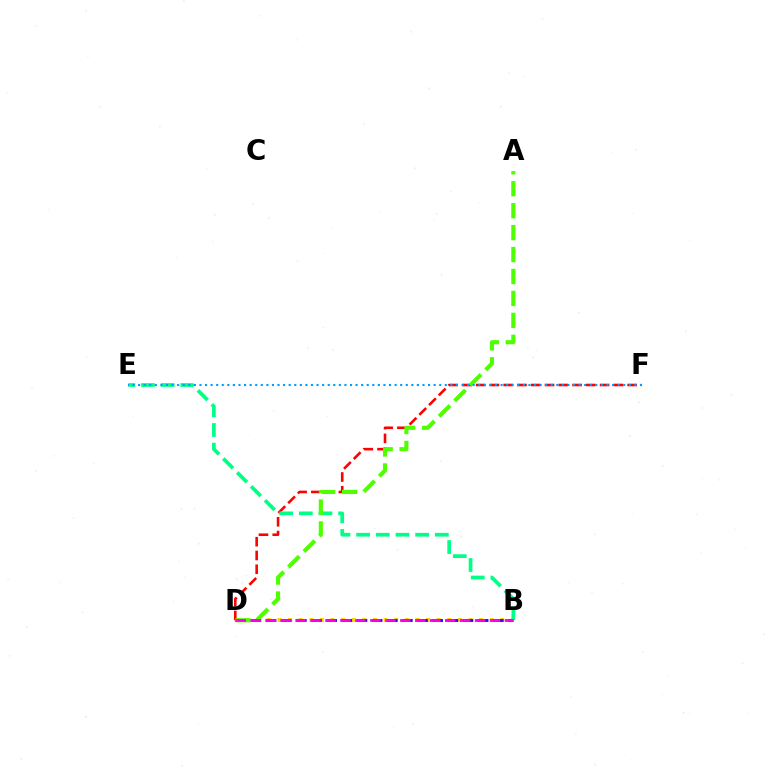{('B', 'D'): [{'color': '#ffd500', 'line_style': 'dotted', 'thickness': 2.88}, {'color': '#3700ff', 'line_style': 'dashed', 'thickness': 2.06}, {'color': '#ff00ed', 'line_style': 'dashed', 'thickness': 2.03}], ('D', 'F'): [{'color': '#ff0000', 'line_style': 'dashed', 'thickness': 1.87}], ('B', 'E'): [{'color': '#00ff86', 'line_style': 'dashed', 'thickness': 2.67}], ('A', 'D'): [{'color': '#4fff00', 'line_style': 'dashed', 'thickness': 2.98}], ('E', 'F'): [{'color': '#009eff', 'line_style': 'dotted', 'thickness': 1.51}]}